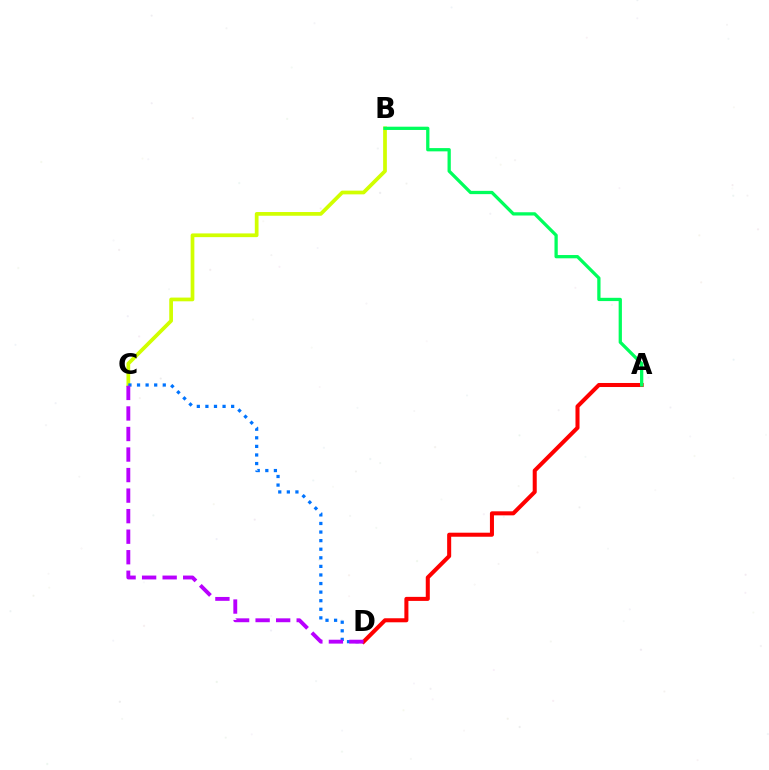{('B', 'C'): [{'color': '#d1ff00', 'line_style': 'solid', 'thickness': 2.68}], ('C', 'D'): [{'color': '#0074ff', 'line_style': 'dotted', 'thickness': 2.33}, {'color': '#b900ff', 'line_style': 'dashed', 'thickness': 2.79}], ('A', 'D'): [{'color': '#ff0000', 'line_style': 'solid', 'thickness': 2.91}], ('A', 'B'): [{'color': '#00ff5c', 'line_style': 'solid', 'thickness': 2.35}]}